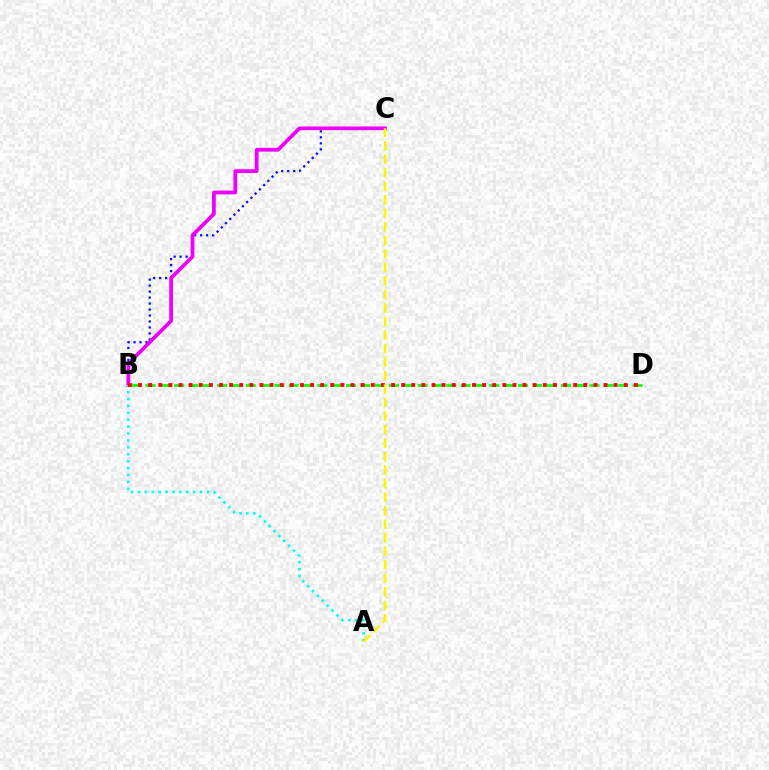{('B', 'C'): [{'color': '#0010ff', 'line_style': 'dotted', 'thickness': 1.63}, {'color': '#ee00ff', 'line_style': 'solid', 'thickness': 2.69}], ('B', 'D'): [{'color': '#08ff00', 'line_style': 'dashed', 'thickness': 1.95}, {'color': '#ff0000', 'line_style': 'dotted', 'thickness': 2.75}], ('A', 'B'): [{'color': '#00fff6', 'line_style': 'dotted', 'thickness': 1.87}], ('A', 'C'): [{'color': '#fcf500', 'line_style': 'dashed', 'thickness': 1.84}]}